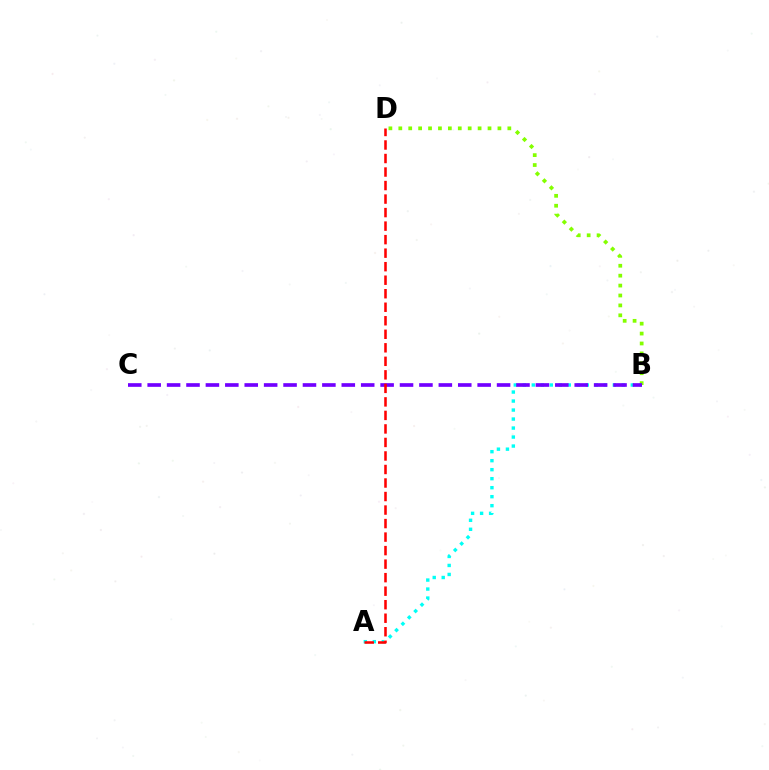{('A', 'B'): [{'color': '#00fff6', 'line_style': 'dotted', 'thickness': 2.45}], ('B', 'D'): [{'color': '#84ff00', 'line_style': 'dotted', 'thickness': 2.69}], ('B', 'C'): [{'color': '#7200ff', 'line_style': 'dashed', 'thickness': 2.64}], ('A', 'D'): [{'color': '#ff0000', 'line_style': 'dashed', 'thickness': 1.84}]}